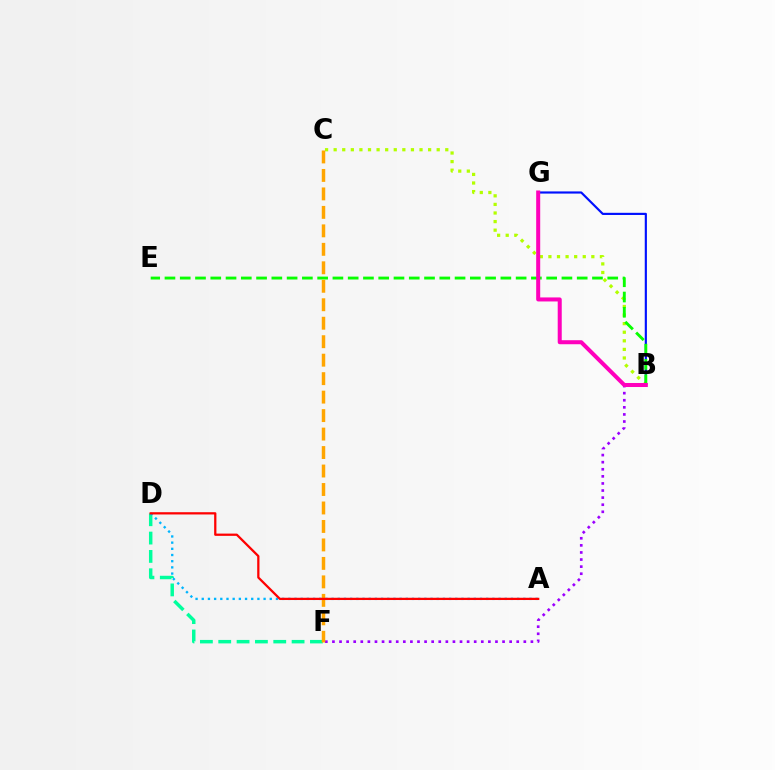{('B', 'C'): [{'color': '#b3ff00', 'line_style': 'dotted', 'thickness': 2.33}], ('D', 'F'): [{'color': '#00ff9d', 'line_style': 'dashed', 'thickness': 2.49}], ('A', 'D'): [{'color': '#00b5ff', 'line_style': 'dotted', 'thickness': 1.68}, {'color': '#ff0000', 'line_style': 'solid', 'thickness': 1.63}], ('B', 'F'): [{'color': '#9b00ff', 'line_style': 'dotted', 'thickness': 1.93}], ('B', 'G'): [{'color': '#0010ff', 'line_style': 'solid', 'thickness': 1.56}, {'color': '#ff00bd', 'line_style': 'solid', 'thickness': 2.9}], ('B', 'E'): [{'color': '#08ff00', 'line_style': 'dashed', 'thickness': 2.07}], ('C', 'F'): [{'color': '#ffa500', 'line_style': 'dashed', 'thickness': 2.51}]}